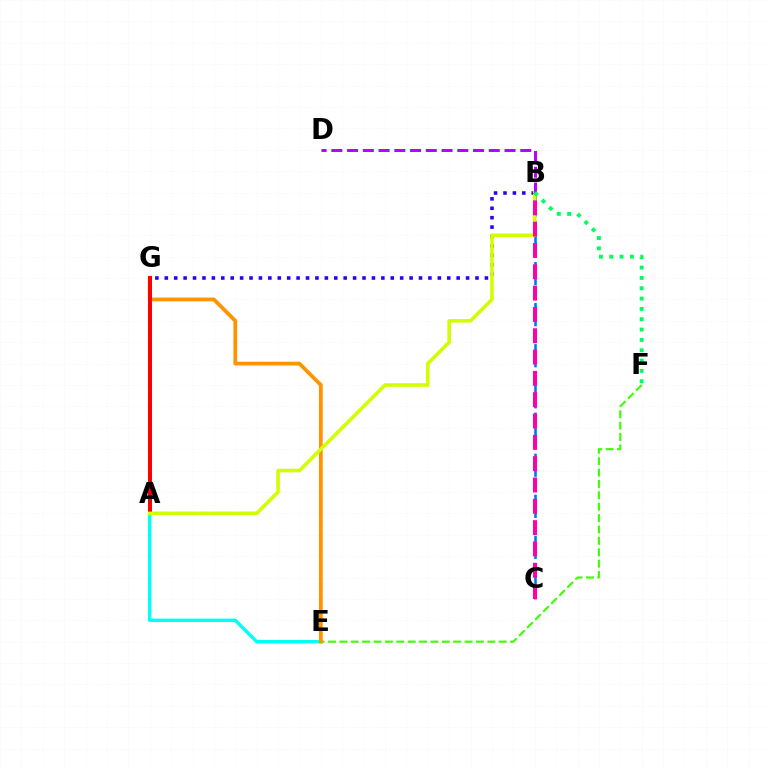{('A', 'E'): [{'color': '#00fff6', 'line_style': 'solid', 'thickness': 2.43}], ('E', 'F'): [{'color': '#3dff00', 'line_style': 'dashed', 'thickness': 1.55}], ('B', 'G'): [{'color': '#2500ff', 'line_style': 'dotted', 'thickness': 2.56}], ('B', 'C'): [{'color': '#0074ff', 'line_style': 'dashed', 'thickness': 1.86}, {'color': '#ff00ac', 'line_style': 'dashed', 'thickness': 2.9}], ('E', 'G'): [{'color': '#ff9400', 'line_style': 'solid', 'thickness': 2.71}], ('A', 'G'): [{'color': '#ff0000', 'line_style': 'solid', 'thickness': 2.88}], ('A', 'B'): [{'color': '#d1ff00', 'line_style': 'solid', 'thickness': 2.57}], ('B', 'D'): [{'color': '#b900ff', 'line_style': 'dashed', 'thickness': 2.14}], ('B', 'F'): [{'color': '#00ff5c', 'line_style': 'dotted', 'thickness': 2.81}]}